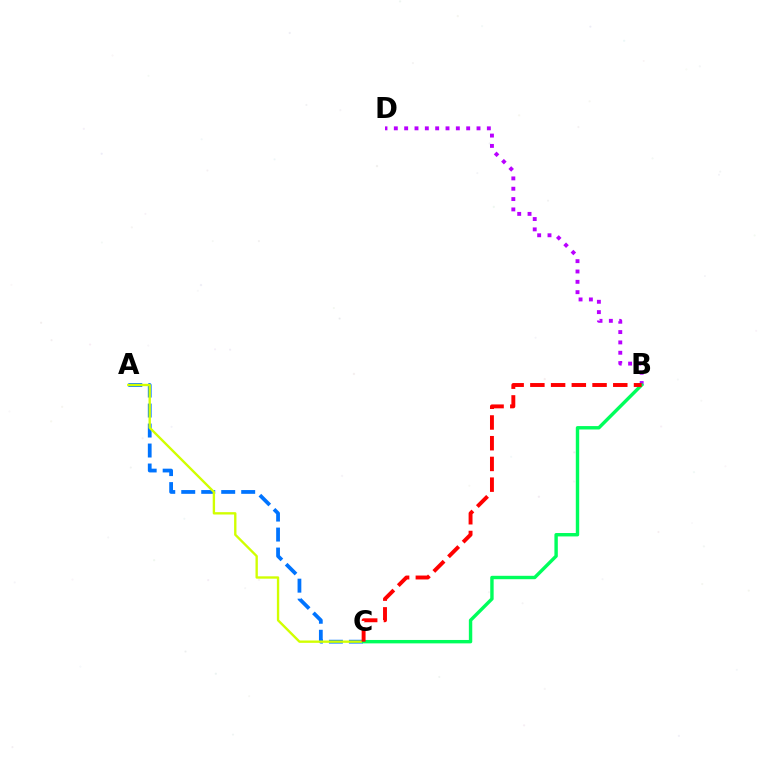{('B', 'D'): [{'color': '#b900ff', 'line_style': 'dotted', 'thickness': 2.81}], ('A', 'C'): [{'color': '#0074ff', 'line_style': 'dashed', 'thickness': 2.71}, {'color': '#d1ff00', 'line_style': 'solid', 'thickness': 1.7}], ('B', 'C'): [{'color': '#00ff5c', 'line_style': 'solid', 'thickness': 2.45}, {'color': '#ff0000', 'line_style': 'dashed', 'thickness': 2.82}]}